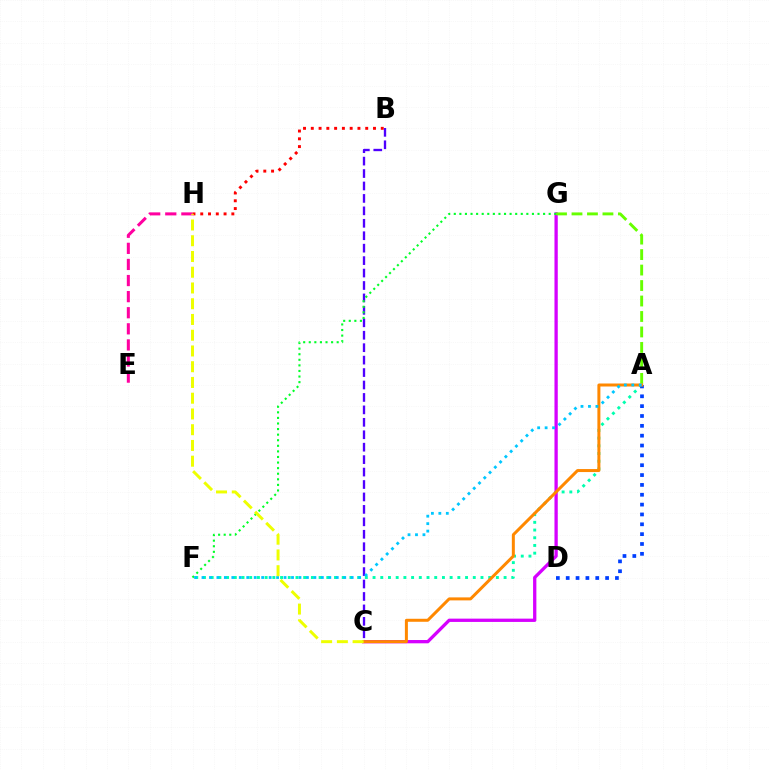{('E', 'H'): [{'color': '#ff00a0', 'line_style': 'dashed', 'thickness': 2.19}], ('B', 'H'): [{'color': '#ff0000', 'line_style': 'dotted', 'thickness': 2.11}], ('B', 'C'): [{'color': '#4f00ff', 'line_style': 'dashed', 'thickness': 1.69}], ('A', 'F'): [{'color': '#00ffaf', 'line_style': 'dotted', 'thickness': 2.09}, {'color': '#00c7ff', 'line_style': 'dotted', 'thickness': 2.03}], ('C', 'G'): [{'color': '#d600ff', 'line_style': 'solid', 'thickness': 2.37}], ('A', 'G'): [{'color': '#66ff00', 'line_style': 'dashed', 'thickness': 2.1}], ('F', 'G'): [{'color': '#00ff27', 'line_style': 'dotted', 'thickness': 1.52}], ('A', 'D'): [{'color': '#003fff', 'line_style': 'dotted', 'thickness': 2.68}], ('A', 'C'): [{'color': '#ff8800', 'line_style': 'solid', 'thickness': 2.16}], ('C', 'H'): [{'color': '#eeff00', 'line_style': 'dashed', 'thickness': 2.14}]}